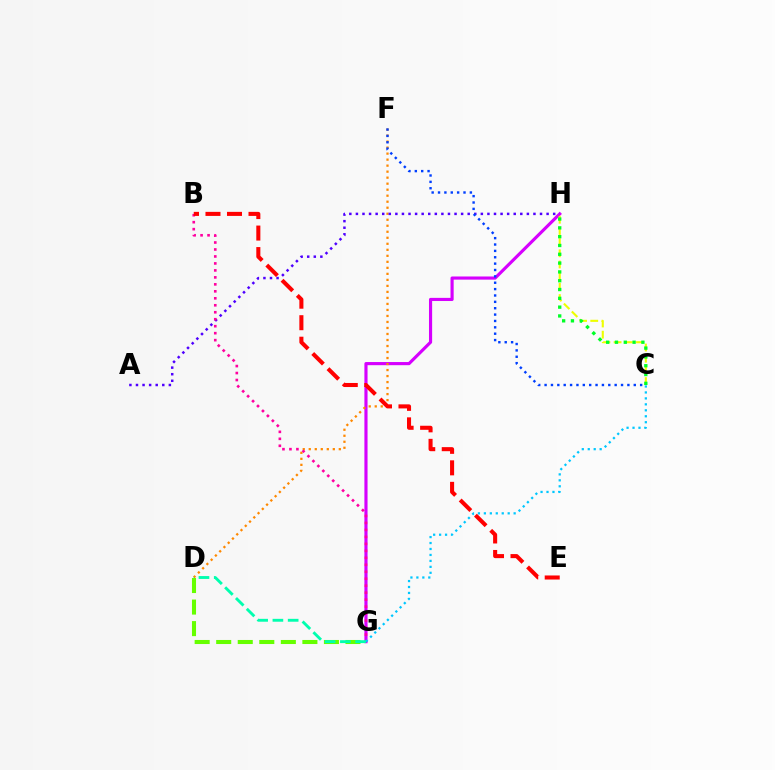{('G', 'H'): [{'color': '#d600ff', 'line_style': 'solid', 'thickness': 2.26}], ('D', 'F'): [{'color': '#ff8800', 'line_style': 'dotted', 'thickness': 1.63}], ('A', 'H'): [{'color': '#4f00ff', 'line_style': 'dotted', 'thickness': 1.79}], ('C', 'H'): [{'color': '#eeff00', 'line_style': 'dashed', 'thickness': 1.52}, {'color': '#00ff27', 'line_style': 'dotted', 'thickness': 2.39}], ('B', 'G'): [{'color': '#ff00a0', 'line_style': 'dotted', 'thickness': 1.9}], ('D', 'G'): [{'color': '#66ff00', 'line_style': 'dashed', 'thickness': 2.93}, {'color': '#00ffaf', 'line_style': 'dashed', 'thickness': 2.07}], ('B', 'E'): [{'color': '#ff0000', 'line_style': 'dashed', 'thickness': 2.92}], ('C', 'F'): [{'color': '#003fff', 'line_style': 'dotted', 'thickness': 1.73}], ('C', 'G'): [{'color': '#00c7ff', 'line_style': 'dotted', 'thickness': 1.62}]}